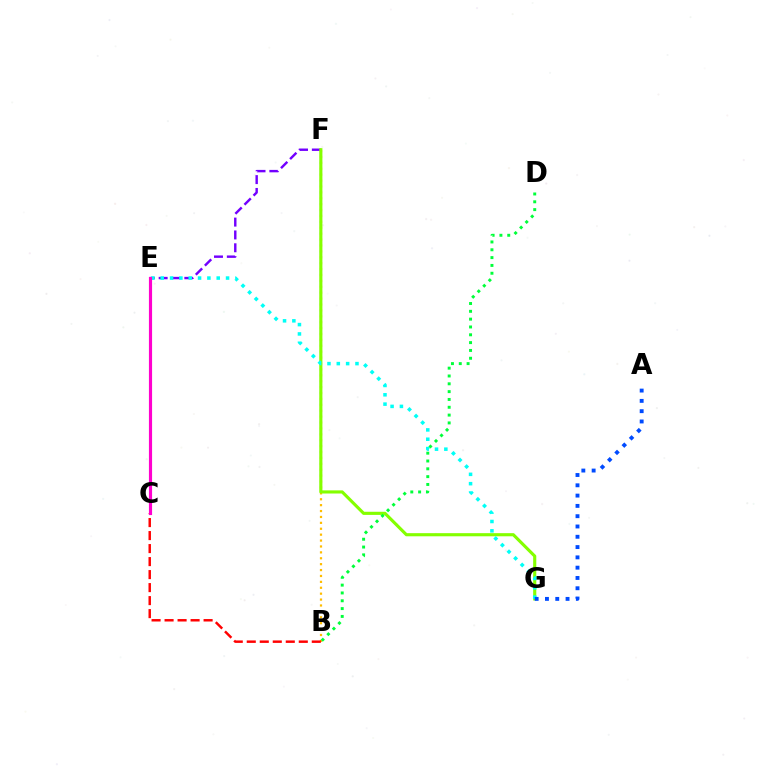{('B', 'F'): [{'color': '#ffbd00', 'line_style': 'dotted', 'thickness': 1.6}], ('E', 'F'): [{'color': '#7200ff', 'line_style': 'dashed', 'thickness': 1.74}], ('F', 'G'): [{'color': '#84ff00', 'line_style': 'solid', 'thickness': 2.26}], ('B', 'C'): [{'color': '#ff0000', 'line_style': 'dashed', 'thickness': 1.77}], ('E', 'G'): [{'color': '#00fff6', 'line_style': 'dotted', 'thickness': 2.54}], ('B', 'D'): [{'color': '#00ff39', 'line_style': 'dotted', 'thickness': 2.13}], ('C', 'E'): [{'color': '#ff00cf', 'line_style': 'solid', 'thickness': 2.27}], ('A', 'G'): [{'color': '#004bff', 'line_style': 'dotted', 'thickness': 2.8}]}